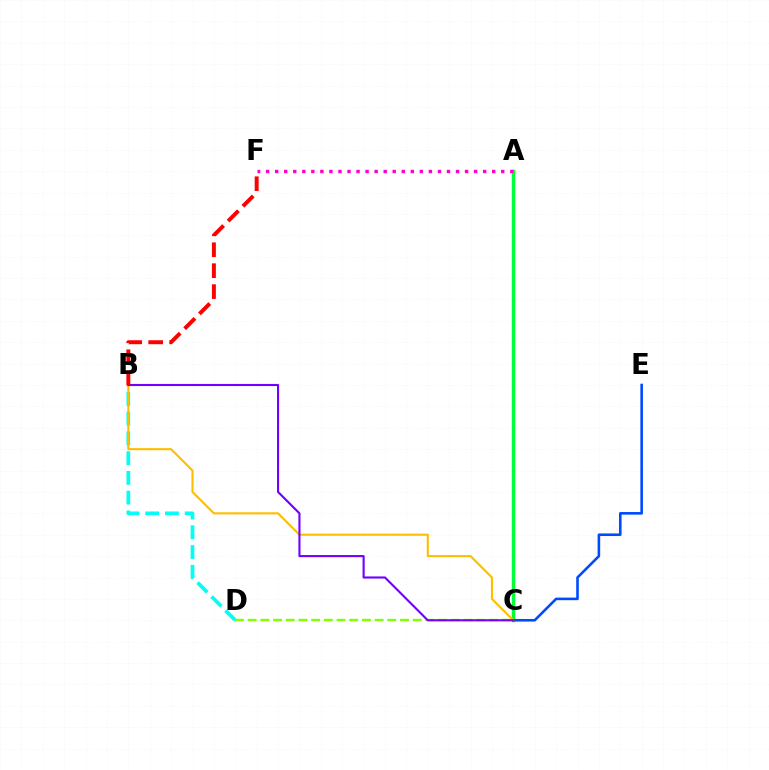{('A', 'C'): [{'color': '#00ff39', 'line_style': 'solid', 'thickness': 2.46}], ('C', 'E'): [{'color': '#004bff', 'line_style': 'solid', 'thickness': 1.87}], ('A', 'F'): [{'color': '#ff00cf', 'line_style': 'dotted', 'thickness': 2.46}], ('B', 'D'): [{'color': '#00fff6', 'line_style': 'dashed', 'thickness': 2.68}], ('C', 'D'): [{'color': '#84ff00', 'line_style': 'dashed', 'thickness': 1.73}], ('B', 'C'): [{'color': '#ffbd00', 'line_style': 'solid', 'thickness': 1.51}, {'color': '#7200ff', 'line_style': 'solid', 'thickness': 1.53}], ('B', 'F'): [{'color': '#ff0000', 'line_style': 'dashed', 'thickness': 2.84}]}